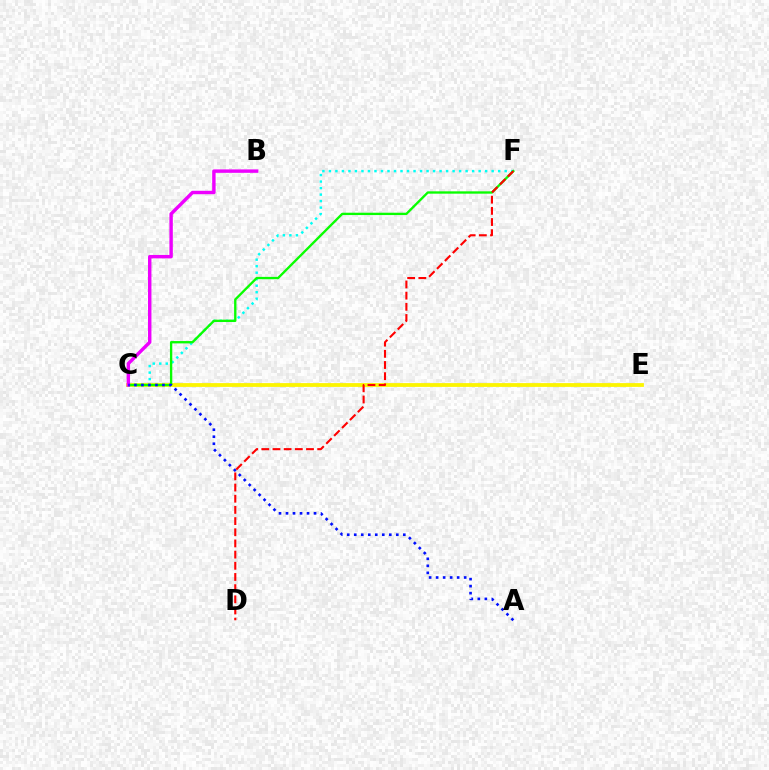{('C', 'E'): [{'color': '#fcf500', 'line_style': 'solid', 'thickness': 2.73}], ('C', 'F'): [{'color': '#00fff6', 'line_style': 'dotted', 'thickness': 1.77}, {'color': '#08ff00', 'line_style': 'solid', 'thickness': 1.68}], ('B', 'C'): [{'color': '#ee00ff', 'line_style': 'solid', 'thickness': 2.46}], ('A', 'C'): [{'color': '#0010ff', 'line_style': 'dotted', 'thickness': 1.9}], ('D', 'F'): [{'color': '#ff0000', 'line_style': 'dashed', 'thickness': 1.52}]}